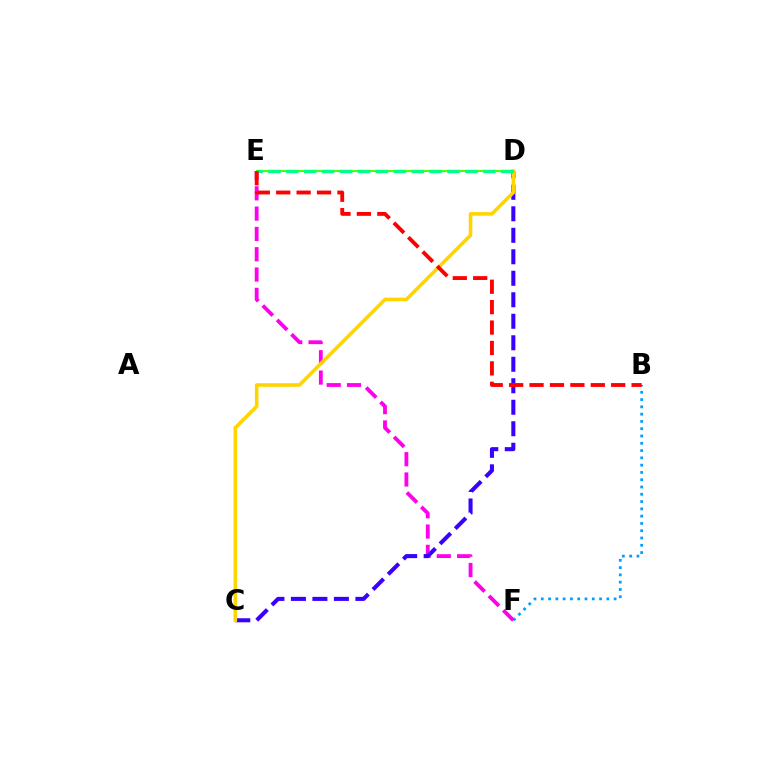{('B', 'F'): [{'color': '#009eff', 'line_style': 'dotted', 'thickness': 1.98}], ('E', 'F'): [{'color': '#ff00ed', 'line_style': 'dashed', 'thickness': 2.76}], ('C', 'D'): [{'color': '#3700ff', 'line_style': 'dashed', 'thickness': 2.92}, {'color': '#ffd500', 'line_style': 'solid', 'thickness': 2.59}], ('D', 'E'): [{'color': '#4fff00', 'line_style': 'solid', 'thickness': 1.53}, {'color': '#00ff86', 'line_style': 'dashed', 'thickness': 2.43}], ('B', 'E'): [{'color': '#ff0000', 'line_style': 'dashed', 'thickness': 2.77}]}